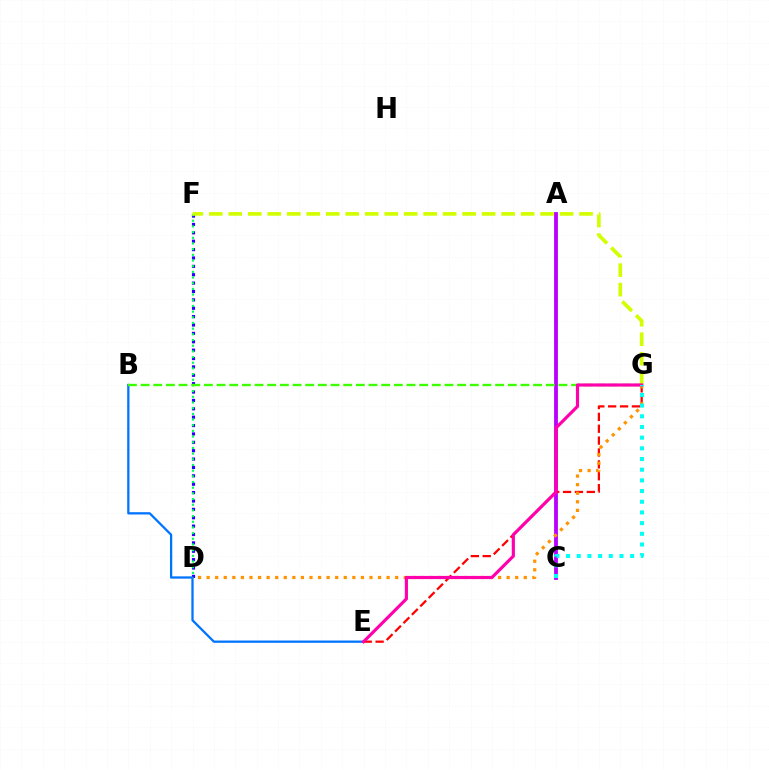{('D', 'F'): [{'color': '#2500ff', 'line_style': 'dotted', 'thickness': 2.28}, {'color': '#00ff5c', 'line_style': 'dotted', 'thickness': 1.54}], ('A', 'C'): [{'color': '#b900ff', 'line_style': 'solid', 'thickness': 2.74}], ('F', 'G'): [{'color': '#d1ff00', 'line_style': 'dashed', 'thickness': 2.65}], ('B', 'E'): [{'color': '#0074ff', 'line_style': 'solid', 'thickness': 1.64}], ('E', 'G'): [{'color': '#ff0000', 'line_style': 'dashed', 'thickness': 1.61}, {'color': '#ff00ac', 'line_style': 'solid', 'thickness': 2.27}], ('D', 'G'): [{'color': '#ff9400', 'line_style': 'dotted', 'thickness': 2.33}], ('B', 'G'): [{'color': '#3dff00', 'line_style': 'dashed', 'thickness': 1.72}], ('C', 'G'): [{'color': '#00fff6', 'line_style': 'dotted', 'thickness': 2.9}]}